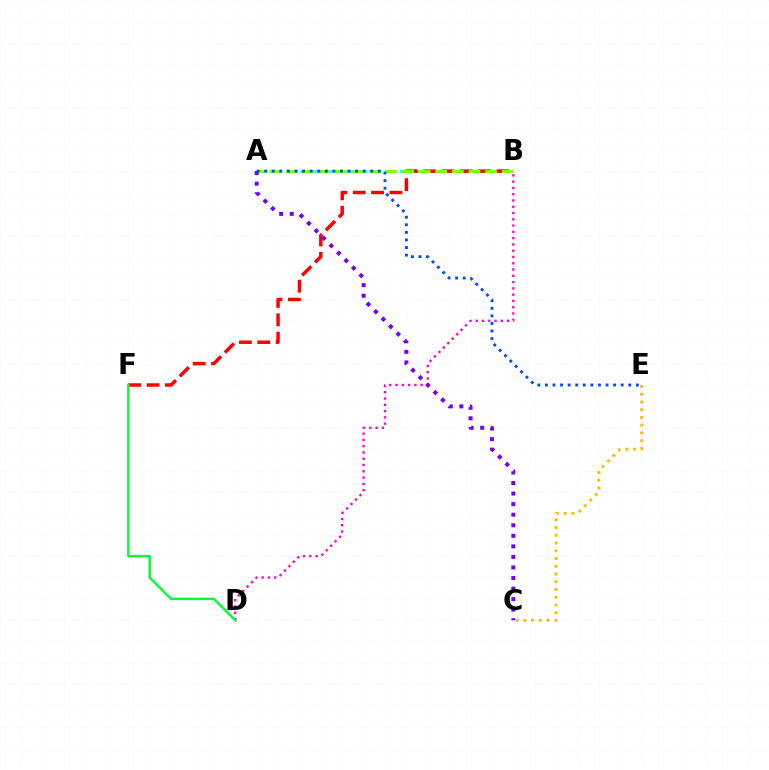{('A', 'B'): [{'color': '#00fff6', 'line_style': 'dashed', 'thickness': 1.94}, {'color': '#84ff00', 'line_style': 'dashed', 'thickness': 2.26}], ('B', 'D'): [{'color': '#ff00cf', 'line_style': 'dotted', 'thickness': 1.71}], ('B', 'F'): [{'color': '#ff0000', 'line_style': 'dashed', 'thickness': 2.49}], ('D', 'F'): [{'color': '#00ff39', 'line_style': 'solid', 'thickness': 1.73}], ('A', 'E'): [{'color': '#004bff', 'line_style': 'dotted', 'thickness': 2.06}], ('A', 'C'): [{'color': '#7200ff', 'line_style': 'dotted', 'thickness': 2.87}], ('C', 'E'): [{'color': '#ffbd00', 'line_style': 'dotted', 'thickness': 2.11}]}